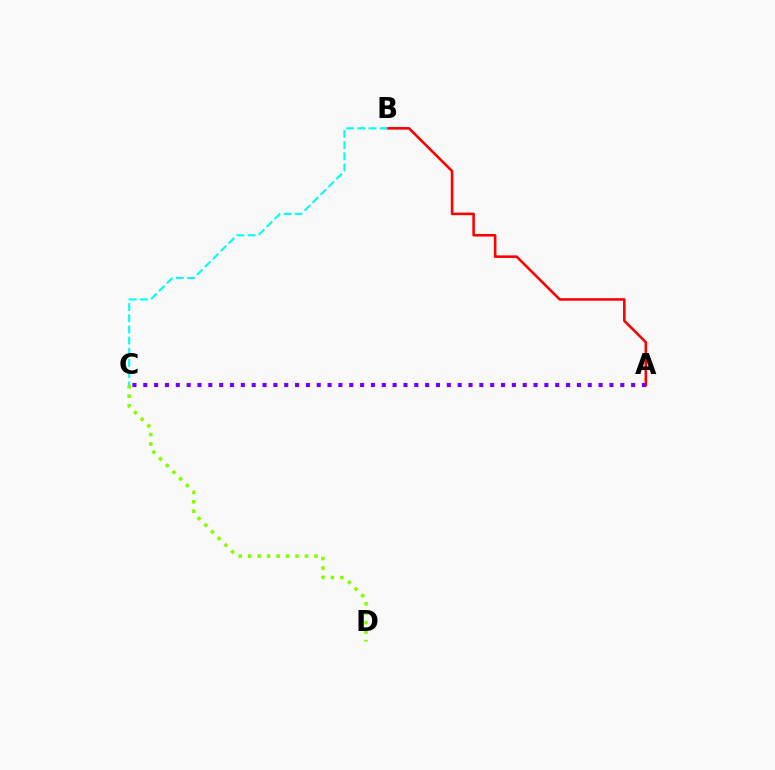{('C', 'D'): [{'color': '#84ff00', 'line_style': 'dotted', 'thickness': 2.57}], ('A', 'B'): [{'color': '#ff0000', 'line_style': 'solid', 'thickness': 1.86}], ('B', 'C'): [{'color': '#00fff6', 'line_style': 'dashed', 'thickness': 1.52}], ('A', 'C'): [{'color': '#7200ff', 'line_style': 'dotted', 'thickness': 2.95}]}